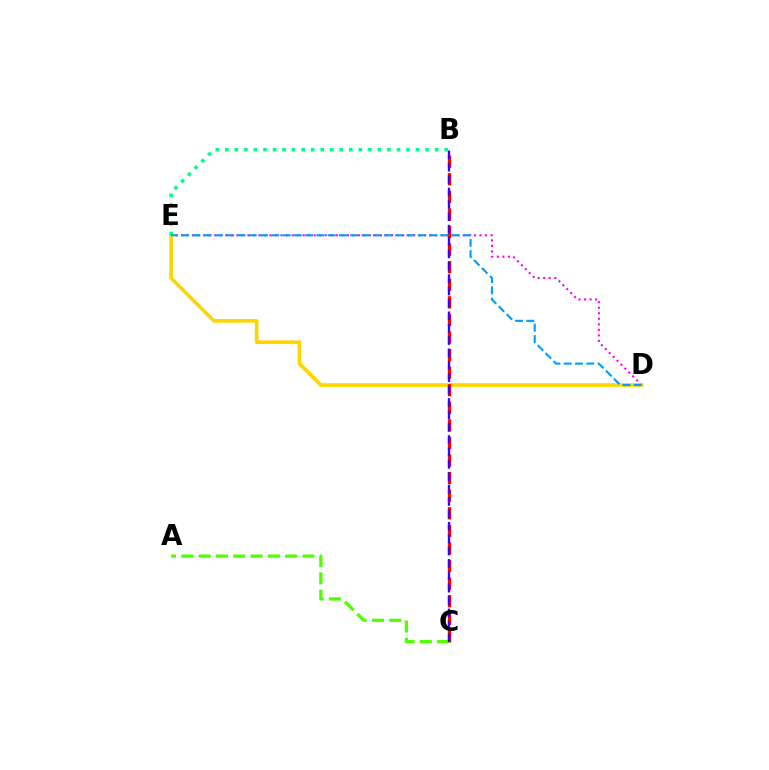{('D', 'E'): [{'color': '#ff00ed', 'line_style': 'dotted', 'thickness': 1.5}, {'color': '#ffd500', 'line_style': 'solid', 'thickness': 2.64}, {'color': '#009eff', 'line_style': 'dashed', 'thickness': 1.53}], ('B', 'C'): [{'color': '#ff0000', 'line_style': 'dashed', 'thickness': 2.39}, {'color': '#3700ff', 'line_style': 'dashed', 'thickness': 1.68}], ('A', 'C'): [{'color': '#4fff00', 'line_style': 'dashed', 'thickness': 2.35}], ('B', 'E'): [{'color': '#00ff86', 'line_style': 'dotted', 'thickness': 2.59}]}